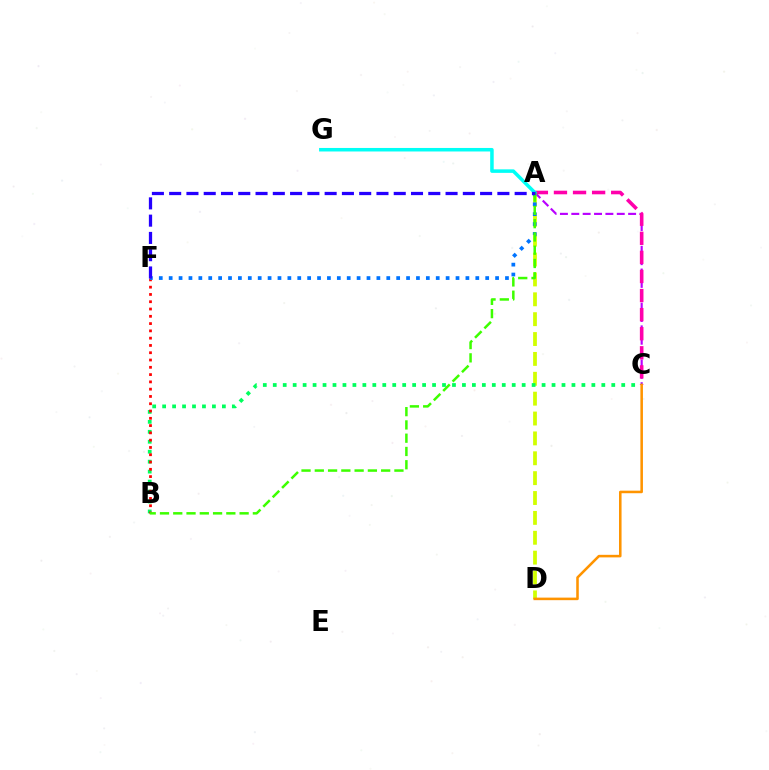{('A', 'C'): [{'color': '#b900ff', 'line_style': 'dashed', 'thickness': 1.54}, {'color': '#ff00ac', 'line_style': 'dashed', 'thickness': 2.59}], ('A', 'D'): [{'color': '#d1ff00', 'line_style': 'dashed', 'thickness': 2.7}], ('B', 'C'): [{'color': '#00ff5c', 'line_style': 'dotted', 'thickness': 2.71}], ('C', 'D'): [{'color': '#ff9400', 'line_style': 'solid', 'thickness': 1.84}], ('B', 'F'): [{'color': '#ff0000', 'line_style': 'dotted', 'thickness': 1.98}], ('A', 'G'): [{'color': '#00fff6', 'line_style': 'solid', 'thickness': 2.53}], ('A', 'F'): [{'color': '#0074ff', 'line_style': 'dotted', 'thickness': 2.69}, {'color': '#2500ff', 'line_style': 'dashed', 'thickness': 2.35}], ('A', 'B'): [{'color': '#3dff00', 'line_style': 'dashed', 'thickness': 1.8}]}